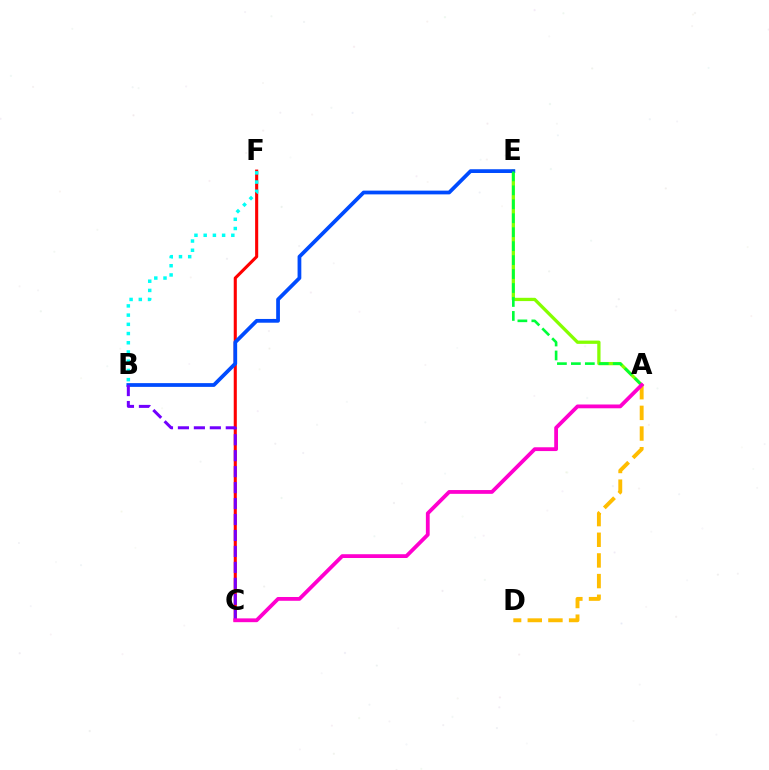{('C', 'F'): [{'color': '#ff0000', 'line_style': 'solid', 'thickness': 2.22}], ('A', 'D'): [{'color': '#ffbd00', 'line_style': 'dashed', 'thickness': 2.81}], ('A', 'E'): [{'color': '#84ff00', 'line_style': 'solid', 'thickness': 2.36}, {'color': '#00ff39', 'line_style': 'dashed', 'thickness': 1.9}], ('B', 'E'): [{'color': '#004bff', 'line_style': 'solid', 'thickness': 2.7}], ('B', 'F'): [{'color': '#00fff6', 'line_style': 'dotted', 'thickness': 2.5}], ('B', 'C'): [{'color': '#7200ff', 'line_style': 'dashed', 'thickness': 2.17}], ('A', 'C'): [{'color': '#ff00cf', 'line_style': 'solid', 'thickness': 2.73}]}